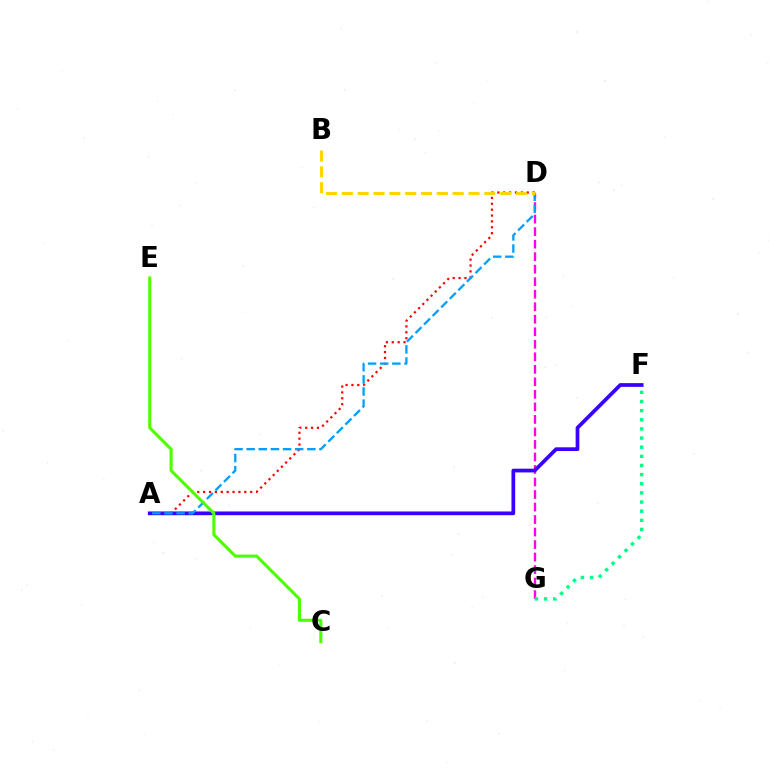{('A', 'D'): [{'color': '#ff0000', 'line_style': 'dotted', 'thickness': 1.6}, {'color': '#009eff', 'line_style': 'dashed', 'thickness': 1.65}], ('D', 'G'): [{'color': '#ff00ed', 'line_style': 'dashed', 'thickness': 1.7}], ('A', 'F'): [{'color': '#3700ff', 'line_style': 'solid', 'thickness': 2.69}], ('B', 'D'): [{'color': '#ffd500', 'line_style': 'dashed', 'thickness': 2.15}], ('C', 'E'): [{'color': '#4fff00', 'line_style': 'solid', 'thickness': 2.21}], ('F', 'G'): [{'color': '#00ff86', 'line_style': 'dotted', 'thickness': 2.48}]}